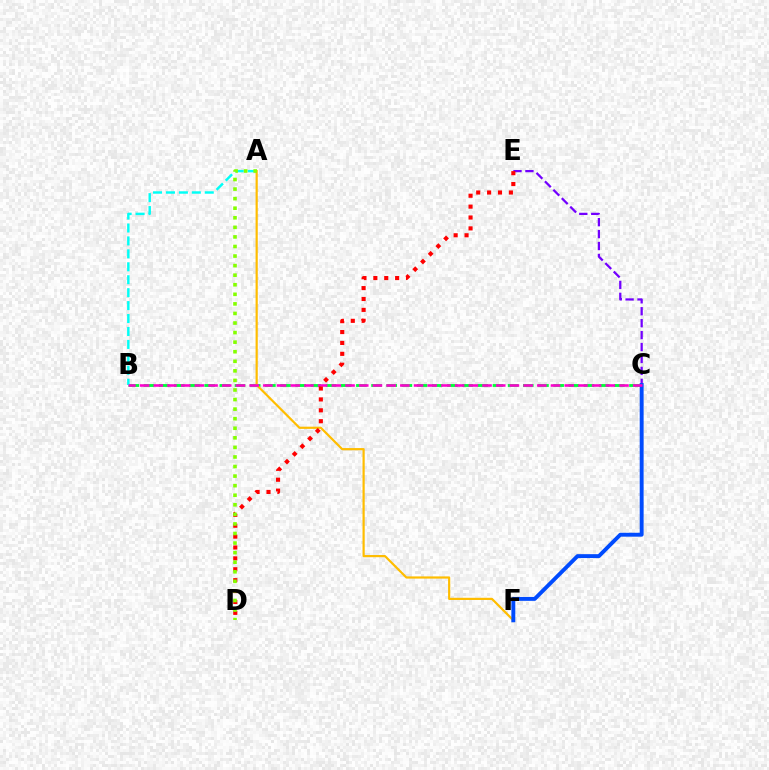{('C', 'E'): [{'color': '#7200ff', 'line_style': 'dashed', 'thickness': 1.62}], ('B', 'C'): [{'color': '#00ff39', 'line_style': 'dashed', 'thickness': 2.06}, {'color': '#ff00cf', 'line_style': 'dashed', 'thickness': 1.86}], ('A', 'B'): [{'color': '#00fff6', 'line_style': 'dashed', 'thickness': 1.76}], ('A', 'F'): [{'color': '#ffbd00', 'line_style': 'solid', 'thickness': 1.58}], ('C', 'F'): [{'color': '#004bff', 'line_style': 'solid', 'thickness': 2.81}], ('D', 'E'): [{'color': '#ff0000', 'line_style': 'dotted', 'thickness': 2.96}], ('A', 'D'): [{'color': '#84ff00', 'line_style': 'dotted', 'thickness': 2.6}]}